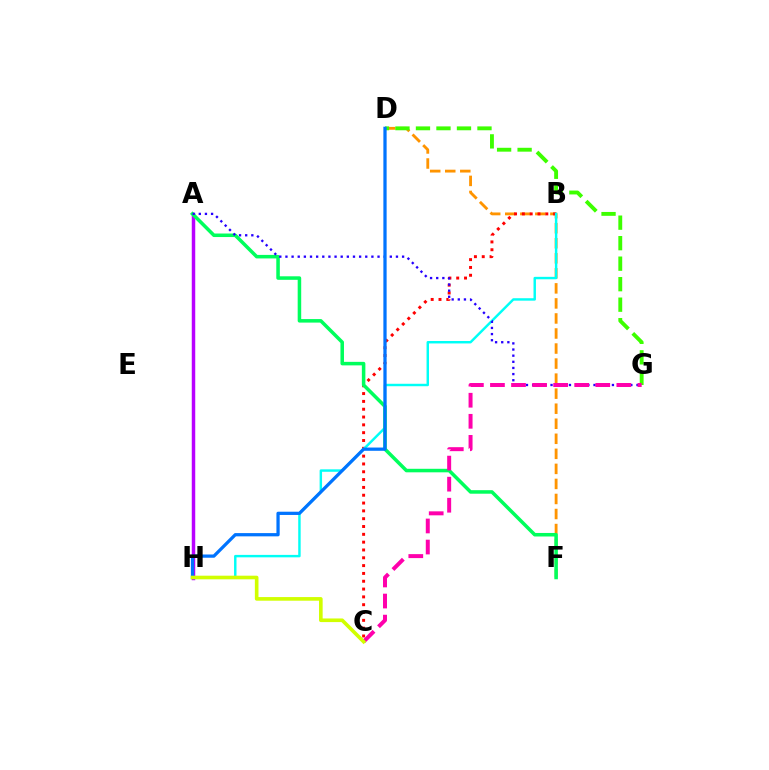{('D', 'F'): [{'color': '#ff9400', 'line_style': 'dashed', 'thickness': 2.04}], ('B', 'C'): [{'color': '#ff0000', 'line_style': 'dotted', 'thickness': 2.12}], ('A', 'H'): [{'color': '#b900ff', 'line_style': 'solid', 'thickness': 2.5}], ('B', 'H'): [{'color': '#00fff6', 'line_style': 'solid', 'thickness': 1.76}], ('A', 'F'): [{'color': '#00ff5c', 'line_style': 'solid', 'thickness': 2.54}], ('A', 'G'): [{'color': '#2500ff', 'line_style': 'dotted', 'thickness': 1.67}], ('D', 'G'): [{'color': '#3dff00', 'line_style': 'dashed', 'thickness': 2.79}], ('D', 'H'): [{'color': '#0074ff', 'line_style': 'solid', 'thickness': 2.34}], ('C', 'G'): [{'color': '#ff00ac', 'line_style': 'dashed', 'thickness': 2.86}], ('C', 'H'): [{'color': '#d1ff00', 'line_style': 'solid', 'thickness': 2.61}]}